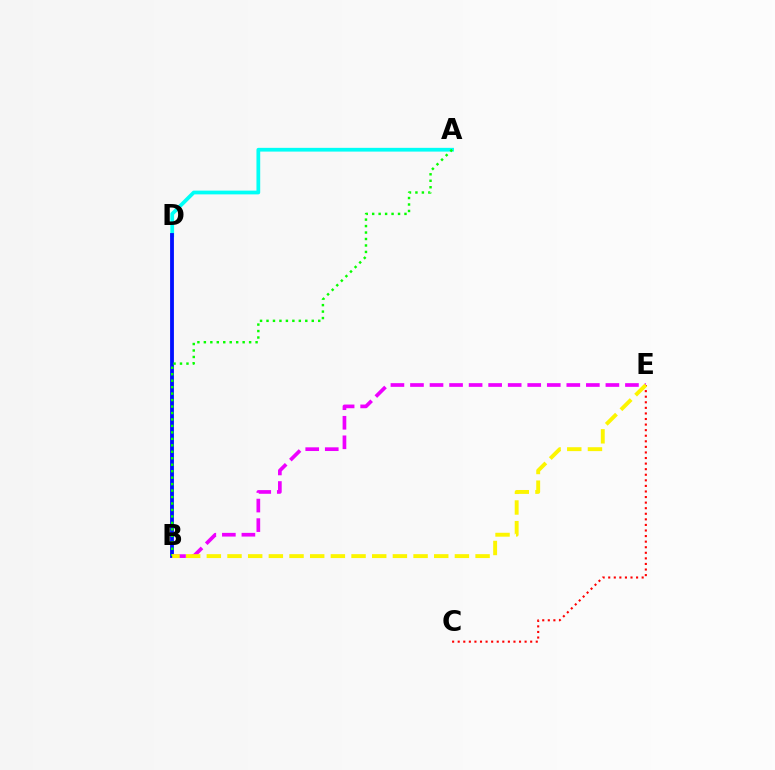{('A', 'D'): [{'color': '#00fff6', 'line_style': 'solid', 'thickness': 2.7}], ('C', 'E'): [{'color': '#ff0000', 'line_style': 'dotted', 'thickness': 1.51}], ('B', 'D'): [{'color': '#0010ff', 'line_style': 'solid', 'thickness': 2.76}], ('A', 'B'): [{'color': '#08ff00', 'line_style': 'dotted', 'thickness': 1.76}], ('B', 'E'): [{'color': '#ee00ff', 'line_style': 'dashed', 'thickness': 2.65}, {'color': '#fcf500', 'line_style': 'dashed', 'thickness': 2.81}]}